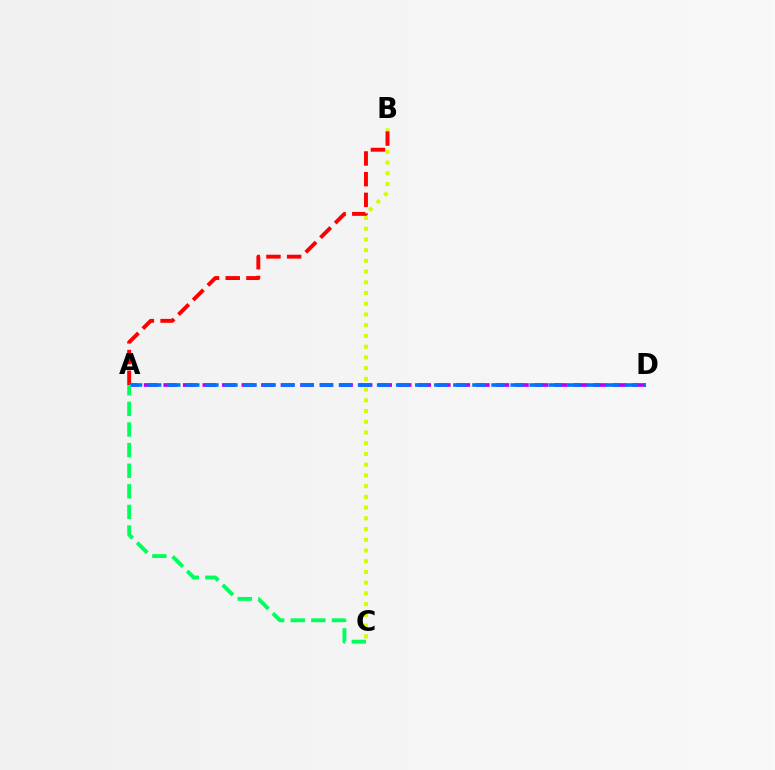{('B', 'C'): [{'color': '#d1ff00', 'line_style': 'dotted', 'thickness': 2.91}], ('A', 'B'): [{'color': '#ff0000', 'line_style': 'dashed', 'thickness': 2.81}], ('A', 'D'): [{'color': '#b900ff', 'line_style': 'dashed', 'thickness': 2.65}, {'color': '#0074ff', 'line_style': 'dashed', 'thickness': 2.59}], ('A', 'C'): [{'color': '#00ff5c', 'line_style': 'dashed', 'thickness': 2.8}]}